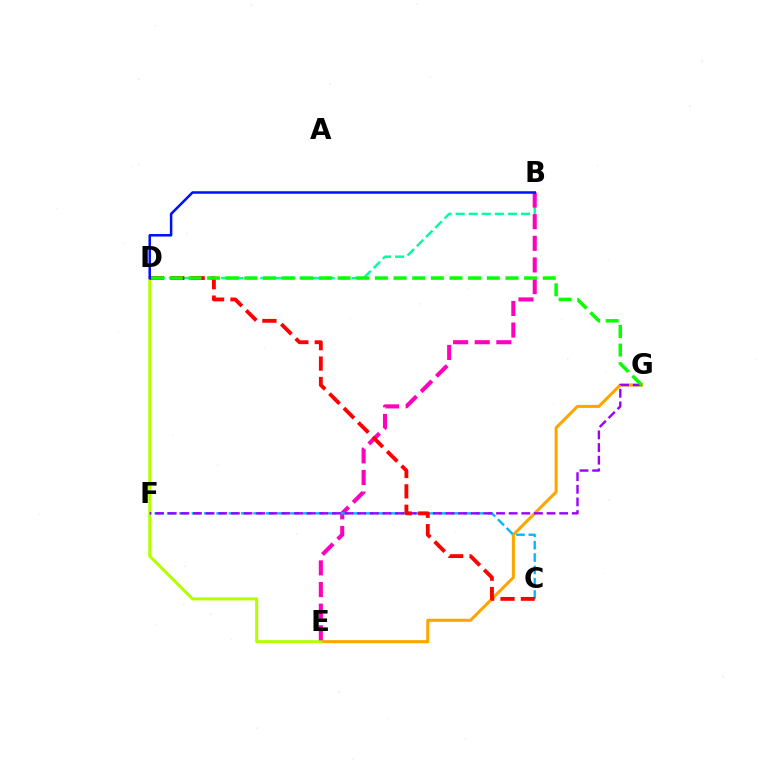{('B', 'D'): [{'color': '#00ff9d', 'line_style': 'dashed', 'thickness': 1.77}, {'color': '#0010ff', 'line_style': 'solid', 'thickness': 1.81}], ('E', 'G'): [{'color': '#ffa500', 'line_style': 'solid', 'thickness': 2.21}], ('D', 'E'): [{'color': '#b3ff00', 'line_style': 'solid', 'thickness': 2.16}], ('B', 'E'): [{'color': '#ff00bd', 'line_style': 'dashed', 'thickness': 2.94}], ('C', 'F'): [{'color': '#00b5ff', 'line_style': 'dashed', 'thickness': 1.68}], ('F', 'G'): [{'color': '#9b00ff', 'line_style': 'dashed', 'thickness': 1.72}], ('C', 'D'): [{'color': '#ff0000', 'line_style': 'dashed', 'thickness': 2.77}], ('D', 'G'): [{'color': '#08ff00', 'line_style': 'dashed', 'thickness': 2.53}]}